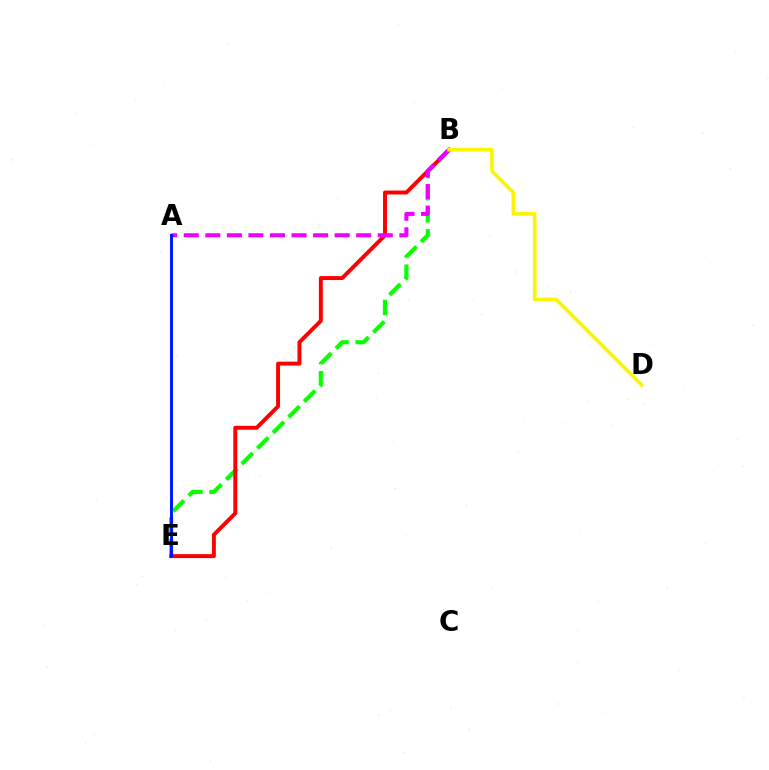{('B', 'E'): [{'color': '#08ff00', 'line_style': 'dashed', 'thickness': 3.0}, {'color': '#ff0000', 'line_style': 'solid', 'thickness': 2.83}], ('A', 'E'): [{'color': '#00fff6', 'line_style': 'solid', 'thickness': 2.04}, {'color': '#0010ff', 'line_style': 'solid', 'thickness': 2.08}], ('A', 'B'): [{'color': '#ee00ff', 'line_style': 'dashed', 'thickness': 2.93}], ('B', 'D'): [{'color': '#fcf500', 'line_style': 'solid', 'thickness': 2.62}]}